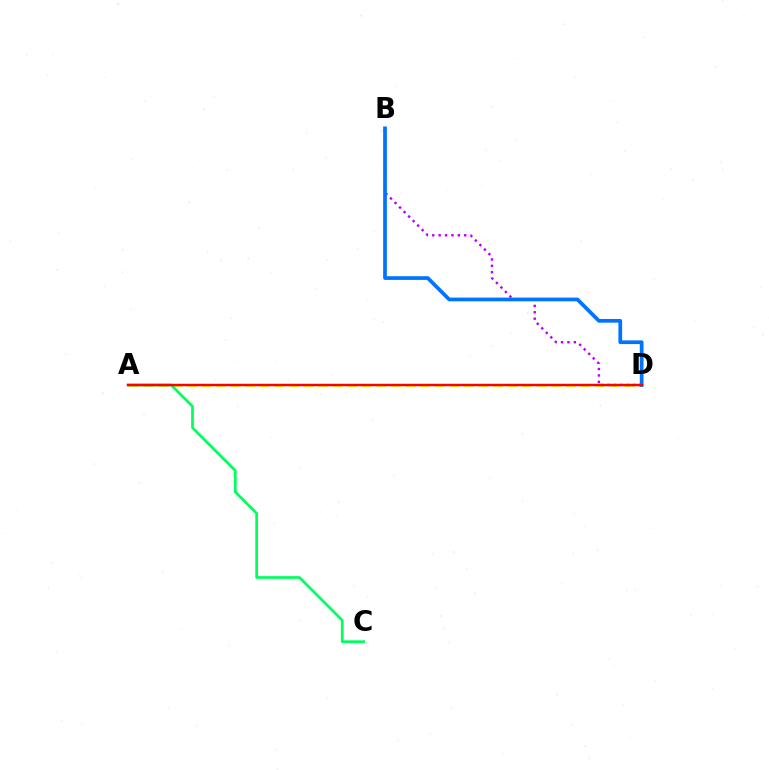{('A', 'D'): [{'color': '#d1ff00', 'line_style': 'dashed', 'thickness': 1.98}, {'color': '#ff0000', 'line_style': 'solid', 'thickness': 1.77}], ('B', 'D'): [{'color': '#b900ff', 'line_style': 'dotted', 'thickness': 1.74}, {'color': '#0074ff', 'line_style': 'solid', 'thickness': 2.68}], ('A', 'C'): [{'color': '#00ff5c', 'line_style': 'solid', 'thickness': 1.95}]}